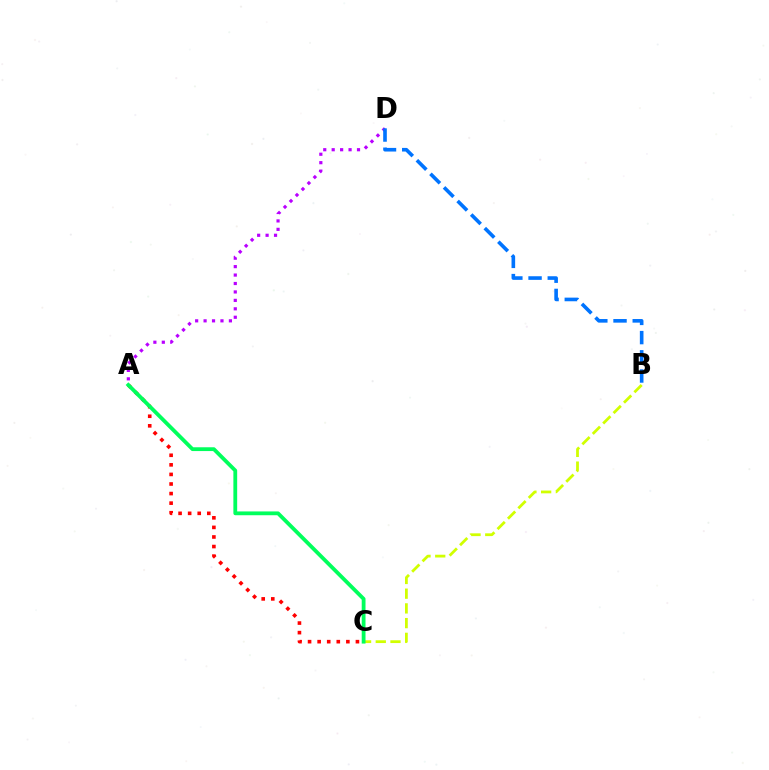{('A', 'C'): [{'color': '#ff0000', 'line_style': 'dotted', 'thickness': 2.6}, {'color': '#00ff5c', 'line_style': 'solid', 'thickness': 2.74}], ('B', 'C'): [{'color': '#d1ff00', 'line_style': 'dashed', 'thickness': 2.0}], ('A', 'D'): [{'color': '#b900ff', 'line_style': 'dotted', 'thickness': 2.29}], ('B', 'D'): [{'color': '#0074ff', 'line_style': 'dashed', 'thickness': 2.61}]}